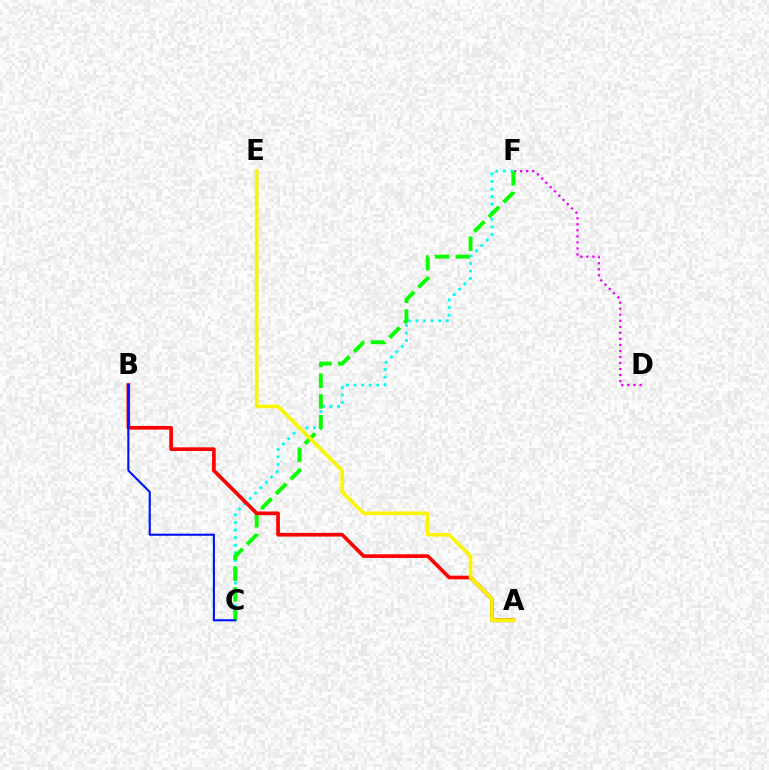{('C', 'F'): [{'color': '#00fff6', 'line_style': 'dotted', 'thickness': 2.06}, {'color': '#08ff00', 'line_style': 'dashed', 'thickness': 2.82}], ('D', 'F'): [{'color': '#ee00ff', 'line_style': 'dotted', 'thickness': 1.64}], ('A', 'B'): [{'color': '#ff0000', 'line_style': 'solid', 'thickness': 2.64}], ('B', 'C'): [{'color': '#0010ff', 'line_style': 'solid', 'thickness': 1.51}], ('A', 'E'): [{'color': '#fcf500', 'line_style': 'solid', 'thickness': 2.61}]}